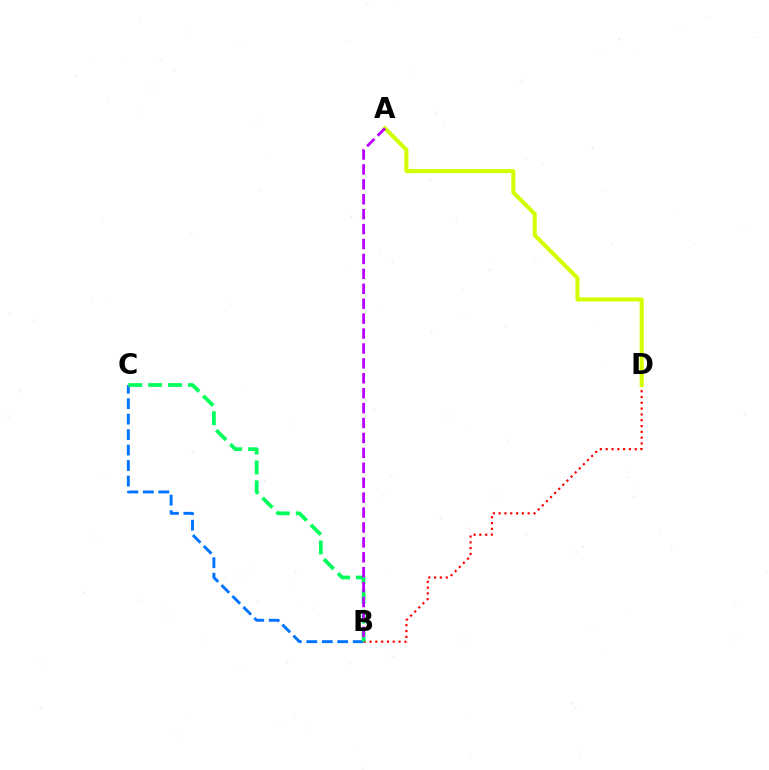{('B', 'D'): [{'color': '#ff0000', 'line_style': 'dotted', 'thickness': 1.58}], ('B', 'C'): [{'color': '#0074ff', 'line_style': 'dashed', 'thickness': 2.1}, {'color': '#00ff5c', 'line_style': 'dashed', 'thickness': 2.7}], ('A', 'D'): [{'color': '#d1ff00', 'line_style': 'solid', 'thickness': 2.92}], ('A', 'B'): [{'color': '#b900ff', 'line_style': 'dashed', 'thickness': 2.03}]}